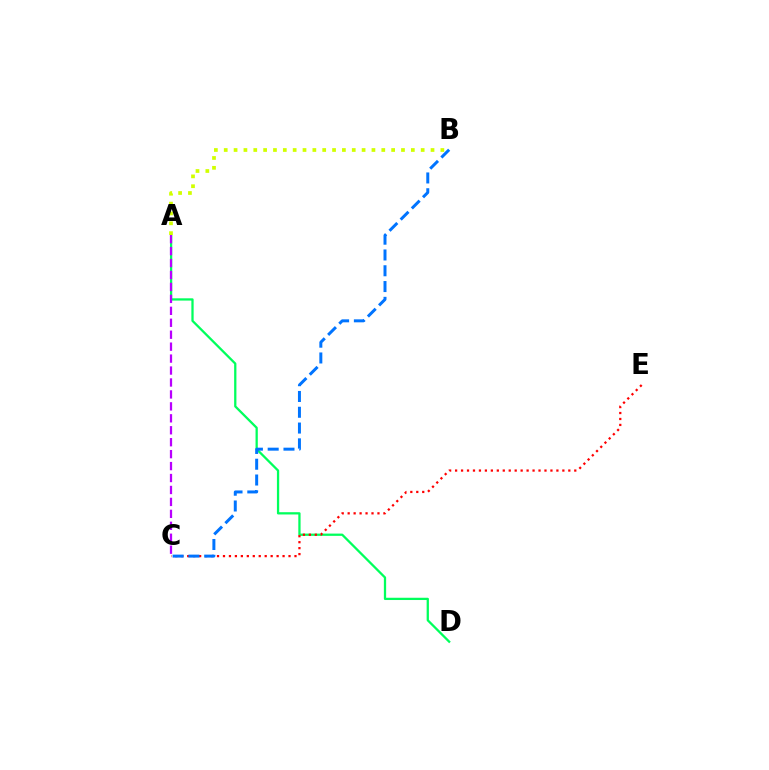{('A', 'D'): [{'color': '#00ff5c', 'line_style': 'solid', 'thickness': 1.64}], ('C', 'E'): [{'color': '#ff0000', 'line_style': 'dotted', 'thickness': 1.62}], ('B', 'C'): [{'color': '#0074ff', 'line_style': 'dashed', 'thickness': 2.14}], ('A', 'C'): [{'color': '#b900ff', 'line_style': 'dashed', 'thickness': 1.62}], ('A', 'B'): [{'color': '#d1ff00', 'line_style': 'dotted', 'thickness': 2.68}]}